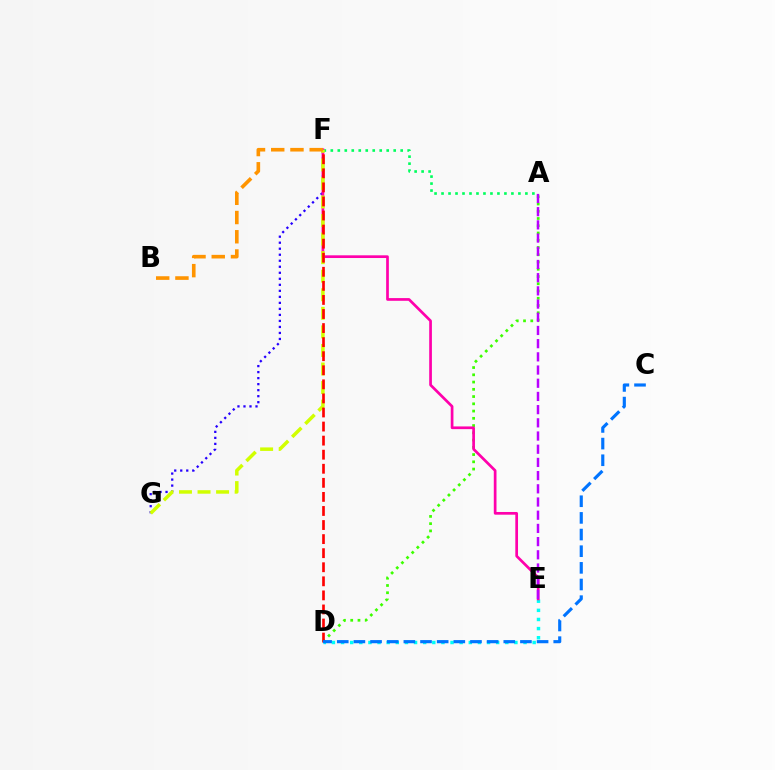{('A', 'D'): [{'color': '#3dff00', 'line_style': 'dotted', 'thickness': 1.97}], ('F', 'G'): [{'color': '#2500ff', 'line_style': 'dotted', 'thickness': 1.63}, {'color': '#d1ff00', 'line_style': 'dashed', 'thickness': 2.52}], ('D', 'E'): [{'color': '#00fff6', 'line_style': 'dotted', 'thickness': 2.48}], ('A', 'F'): [{'color': '#00ff5c', 'line_style': 'dotted', 'thickness': 1.9}], ('E', 'F'): [{'color': '#ff00ac', 'line_style': 'solid', 'thickness': 1.95}], ('D', 'F'): [{'color': '#ff0000', 'line_style': 'dashed', 'thickness': 1.91}], ('C', 'D'): [{'color': '#0074ff', 'line_style': 'dashed', 'thickness': 2.26}], ('A', 'E'): [{'color': '#b900ff', 'line_style': 'dashed', 'thickness': 1.79}], ('B', 'F'): [{'color': '#ff9400', 'line_style': 'dashed', 'thickness': 2.61}]}